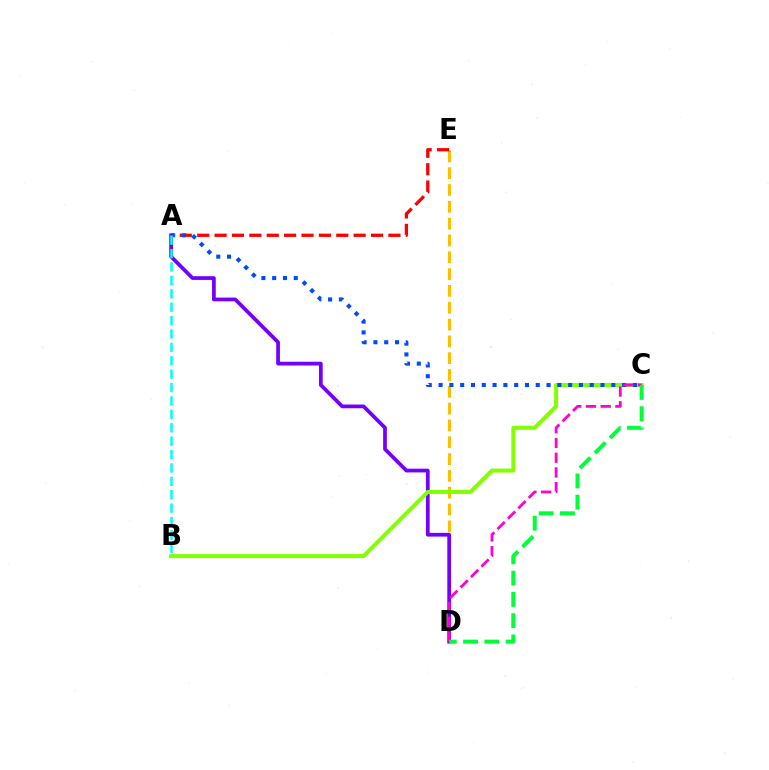{('D', 'E'): [{'color': '#ffbd00', 'line_style': 'dashed', 'thickness': 2.28}], ('A', 'E'): [{'color': '#ff0000', 'line_style': 'dashed', 'thickness': 2.36}], ('A', 'D'): [{'color': '#7200ff', 'line_style': 'solid', 'thickness': 2.69}], ('B', 'C'): [{'color': '#84ff00', 'line_style': 'solid', 'thickness': 2.89}], ('A', 'C'): [{'color': '#004bff', 'line_style': 'dotted', 'thickness': 2.93}], ('C', 'D'): [{'color': '#ff00cf', 'line_style': 'dashed', 'thickness': 2.0}, {'color': '#00ff39', 'line_style': 'dashed', 'thickness': 2.89}], ('A', 'B'): [{'color': '#00fff6', 'line_style': 'dashed', 'thickness': 1.82}]}